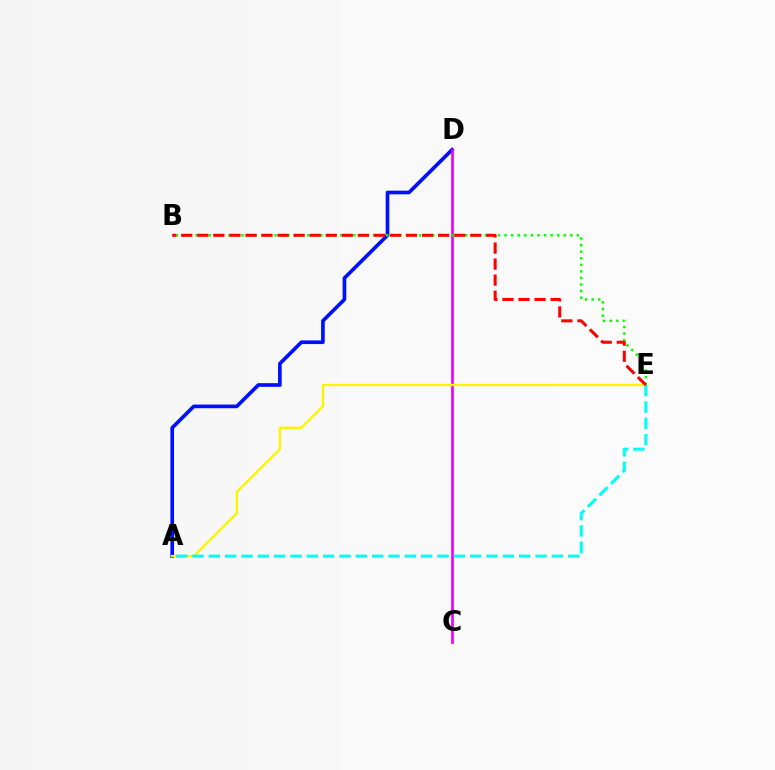{('A', 'D'): [{'color': '#0010ff', 'line_style': 'solid', 'thickness': 2.64}], ('C', 'D'): [{'color': '#ee00ff', 'line_style': 'solid', 'thickness': 1.94}], ('A', 'E'): [{'color': '#fcf500', 'line_style': 'solid', 'thickness': 1.72}, {'color': '#00fff6', 'line_style': 'dashed', 'thickness': 2.22}], ('B', 'E'): [{'color': '#08ff00', 'line_style': 'dotted', 'thickness': 1.79}, {'color': '#ff0000', 'line_style': 'dashed', 'thickness': 2.18}]}